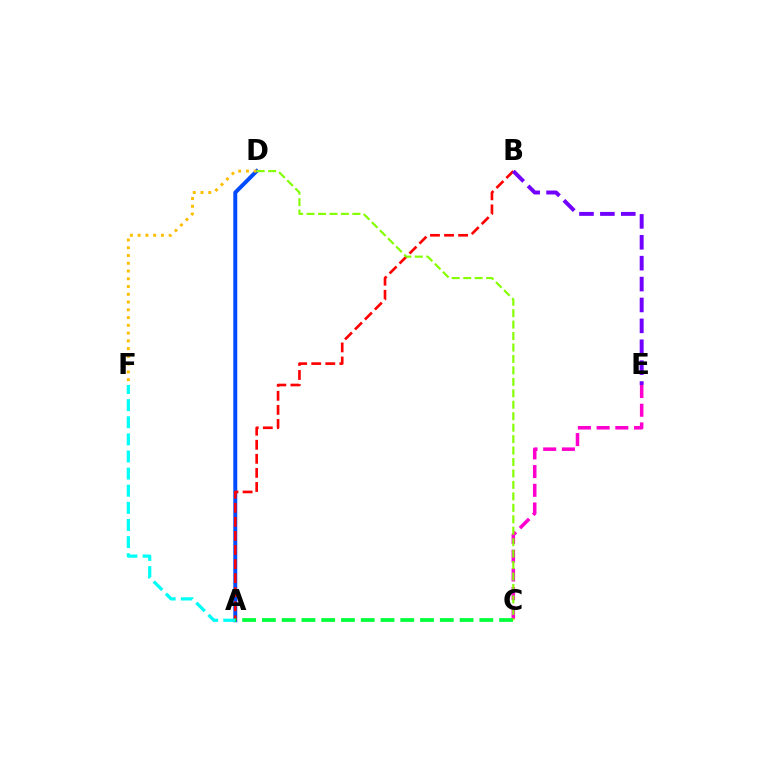{('A', 'D'): [{'color': '#004bff', 'line_style': 'solid', 'thickness': 2.85}], ('A', 'B'): [{'color': '#ff0000', 'line_style': 'dashed', 'thickness': 1.91}], ('B', 'E'): [{'color': '#7200ff', 'line_style': 'dashed', 'thickness': 2.84}], ('C', 'E'): [{'color': '#ff00cf', 'line_style': 'dashed', 'thickness': 2.54}], ('A', 'F'): [{'color': '#00fff6', 'line_style': 'dashed', 'thickness': 2.33}], ('A', 'C'): [{'color': '#00ff39', 'line_style': 'dashed', 'thickness': 2.69}], ('D', 'F'): [{'color': '#ffbd00', 'line_style': 'dotted', 'thickness': 2.11}], ('C', 'D'): [{'color': '#84ff00', 'line_style': 'dashed', 'thickness': 1.56}]}